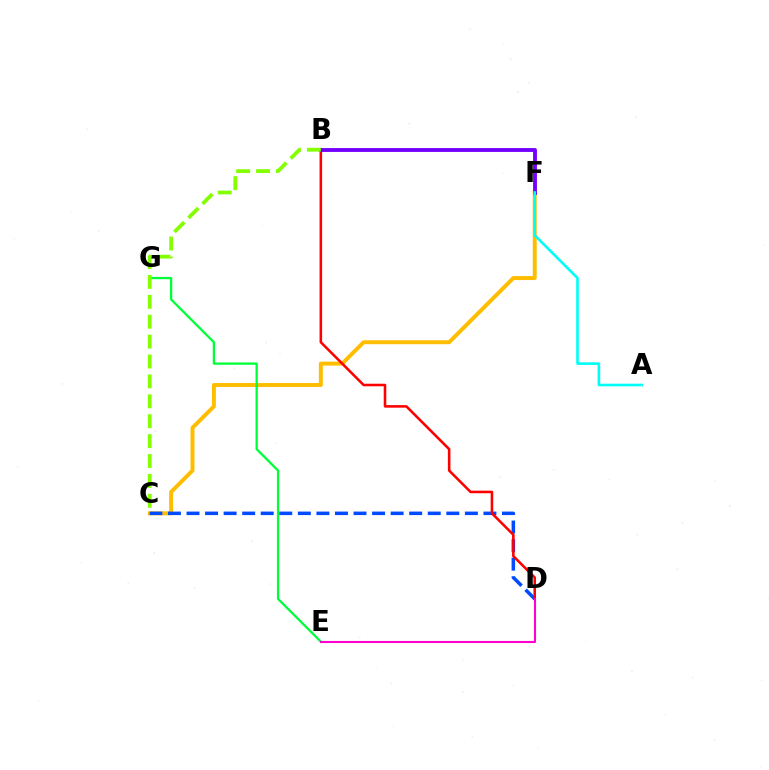{('C', 'F'): [{'color': '#ffbd00', 'line_style': 'solid', 'thickness': 2.85}], ('E', 'G'): [{'color': '#00ff39', 'line_style': 'solid', 'thickness': 1.65}], ('C', 'D'): [{'color': '#004bff', 'line_style': 'dashed', 'thickness': 2.52}], ('B', 'D'): [{'color': '#ff0000', 'line_style': 'solid', 'thickness': 1.85}], ('B', 'F'): [{'color': '#7200ff', 'line_style': 'solid', 'thickness': 2.77}], ('A', 'F'): [{'color': '#00fff6', 'line_style': 'solid', 'thickness': 1.89}], ('B', 'C'): [{'color': '#84ff00', 'line_style': 'dashed', 'thickness': 2.7}], ('D', 'E'): [{'color': '#ff00cf', 'line_style': 'solid', 'thickness': 1.51}]}